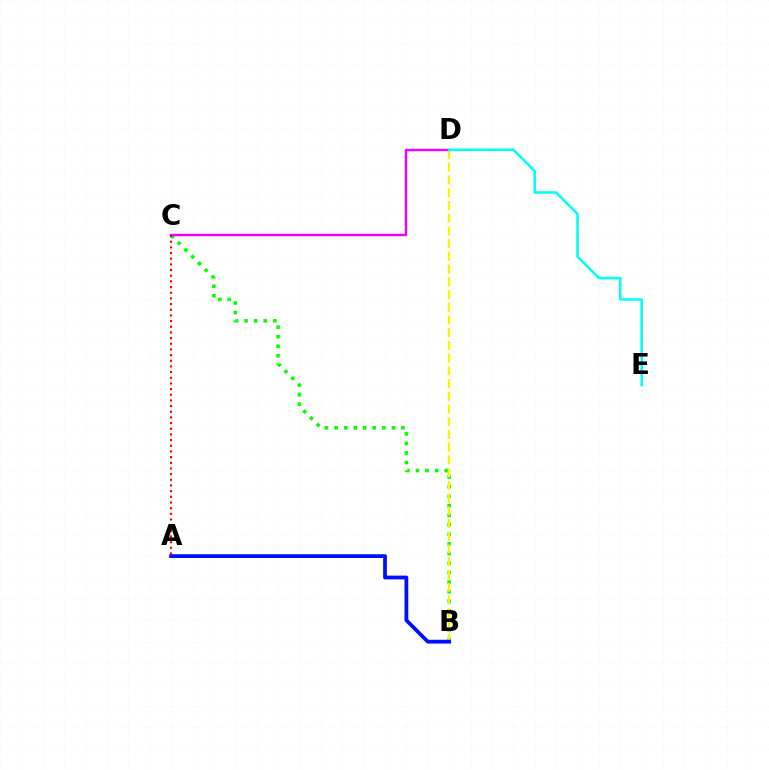{('B', 'C'): [{'color': '#08ff00', 'line_style': 'dotted', 'thickness': 2.59}], ('B', 'D'): [{'color': '#fcf500', 'line_style': 'dashed', 'thickness': 1.73}], ('C', 'D'): [{'color': '#ee00ff', 'line_style': 'solid', 'thickness': 1.73}], ('A', 'C'): [{'color': '#ff0000', 'line_style': 'dotted', 'thickness': 1.54}], ('A', 'B'): [{'color': '#0010ff', 'line_style': 'solid', 'thickness': 2.72}], ('D', 'E'): [{'color': '#00fff6', 'line_style': 'solid', 'thickness': 1.84}]}